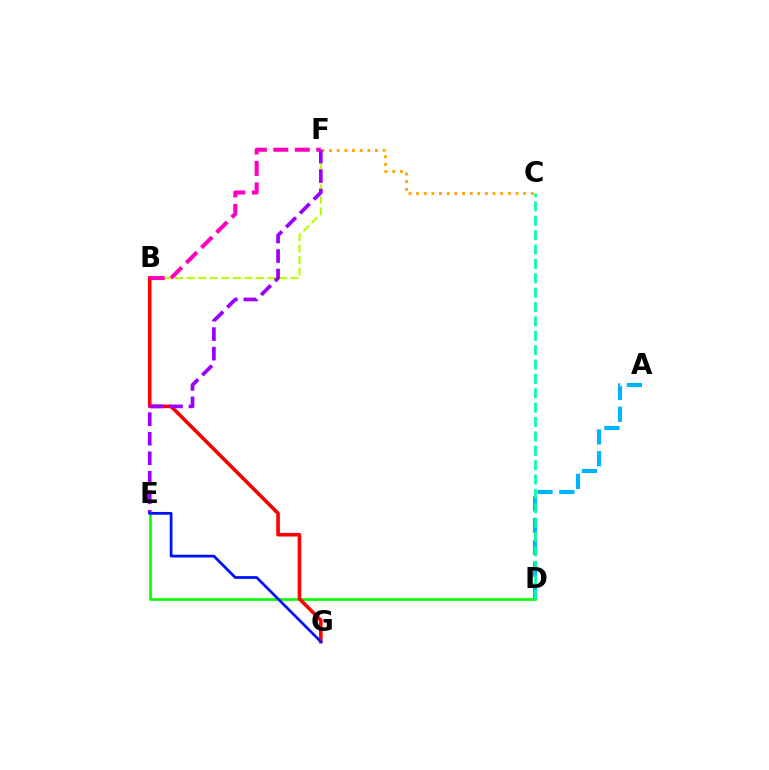{('D', 'E'): [{'color': '#08ff00', 'line_style': 'solid', 'thickness': 1.93}], ('B', 'G'): [{'color': '#ff0000', 'line_style': 'solid', 'thickness': 2.59}], ('B', 'F'): [{'color': '#b3ff00', 'line_style': 'dashed', 'thickness': 1.56}, {'color': '#ff00bd', 'line_style': 'dashed', 'thickness': 2.91}], ('C', 'F'): [{'color': '#ffa500', 'line_style': 'dotted', 'thickness': 2.08}], ('A', 'D'): [{'color': '#00b5ff', 'line_style': 'dashed', 'thickness': 2.96}], ('E', 'F'): [{'color': '#9b00ff', 'line_style': 'dashed', 'thickness': 2.65}], ('E', 'G'): [{'color': '#0010ff', 'line_style': 'solid', 'thickness': 1.98}], ('C', 'D'): [{'color': '#00ff9d', 'line_style': 'dashed', 'thickness': 1.95}]}